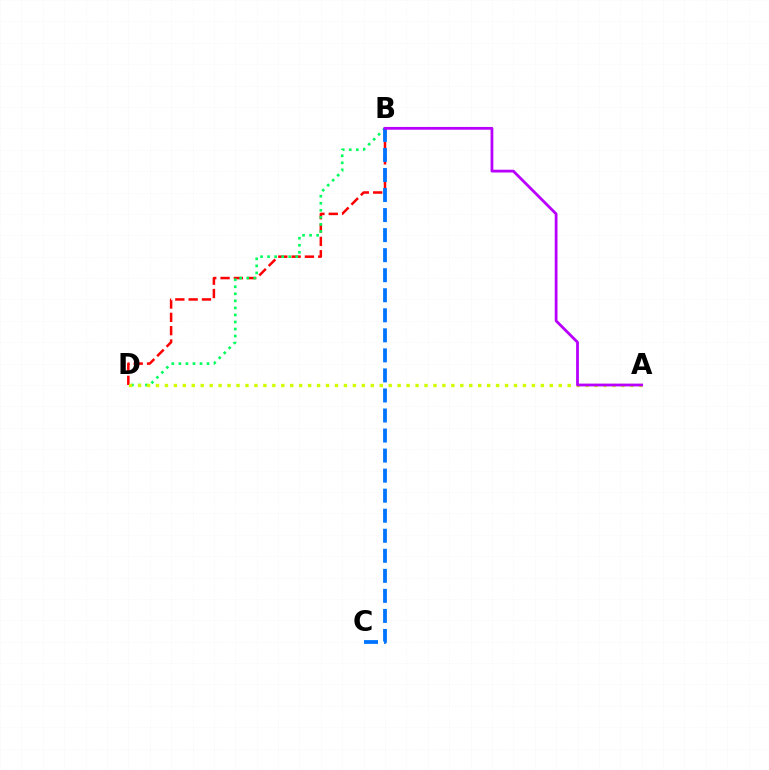{('B', 'D'): [{'color': '#ff0000', 'line_style': 'dashed', 'thickness': 1.81}, {'color': '#00ff5c', 'line_style': 'dotted', 'thickness': 1.91}], ('B', 'C'): [{'color': '#0074ff', 'line_style': 'dashed', 'thickness': 2.72}], ('A', 'D'): [{'color': '#d1ff00', 'line_style': 'dotted', 'thickness': 2.43}], ('A', 'B'): [{'color': '#b900ff', 'line_style': 'solid', 'thickness': 2.01}]}